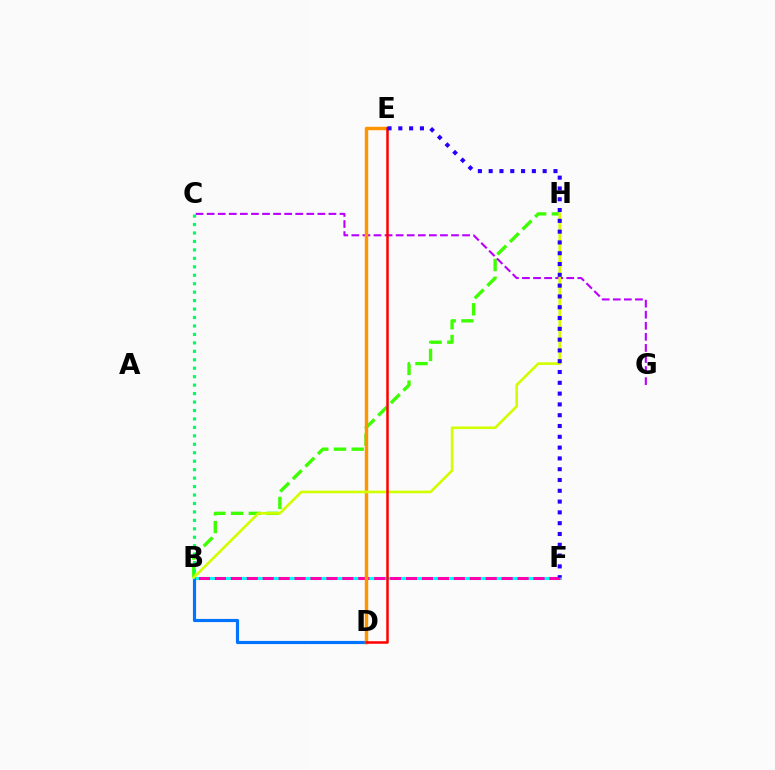{('B', 'F'): [{'color': '#00fff6', 'line_style': 'solid', 'thickness': 2.25}, {'color': '#ff00ac', 'line_style': 'dashed', 'thickness': 2.16}], ('B', 'D'): [{'color': '#0074ff', 'line_style': 'solid', 'thickness': 2.28}], ('B', 'H'): [{'color': '#3dff00', 'line_style': 'dashed', 'thickness': 2.41}, {'color': '#d1ff00', 'line_style': 'solid', 'thickness': 1.89}], ('C', 'G'): [{'color': '#b900ff', 'line_style': 'dashed', 'thickness': 1.5}], ('B', 'C'): [{'color': '#00ff5c', 'line_style': 'dotted', 'thickness': 2.3}], ('D', 'E'): [{'color': '#ff9400', 'line_style': 'solid', 'thickness': 2.48}, {'color': '#ff0000', 'line_style': 'solid', 'thickness': 1.81}], ('E', 'F'): [{'color': '#2500ff', 'line_style': 'dotted', 'thickness': 2.93}]}